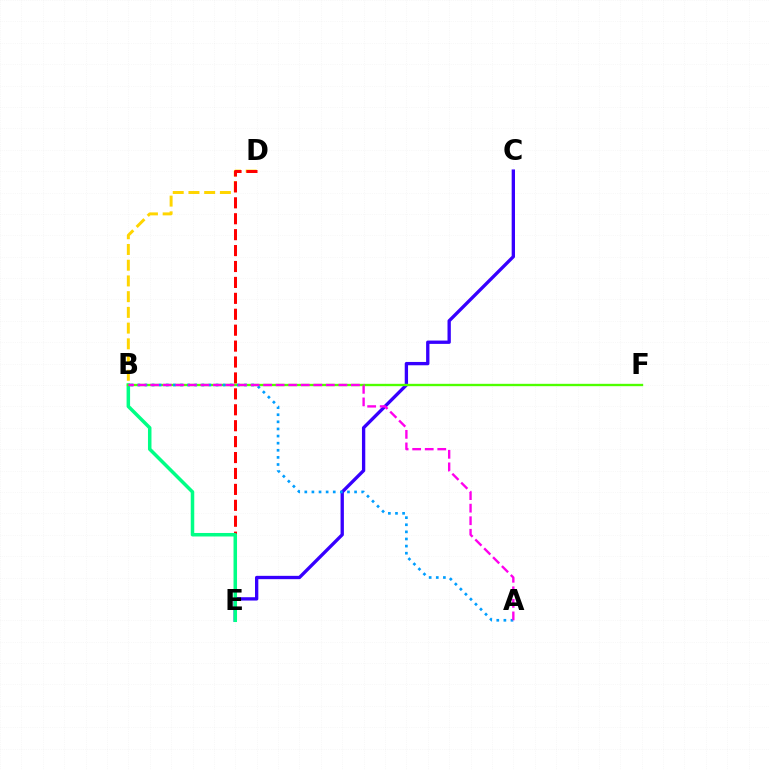{('B', 'D'): [{'color': '#ffd500', 'line_style': 'dashed', 'thickness': 2.14}], ('C', 'E'): [{'color': '#3700ff', 'line_style': 'solid', 'thickness': 2.39}], ('D', 'E'): [{'color': '#ff0000', 'line_style': 'dashed', 'thickness': 2.16}], ('B', 'E'): [{'color': '#00ff86', 'line_style': 'solid', 'thickness': 2.53}], ('B', 'F'): [{'color': '#4fff00', 'line_style': 'solid', 'thickness': 1.69}], ('A', 'B'): [{'color': '#009eff', 'line_style': 'dotted', 'thickness': 1.93}, {'color': '#ff00ed', 'line_style': 'dashed', 'thickness': 1.7}]}